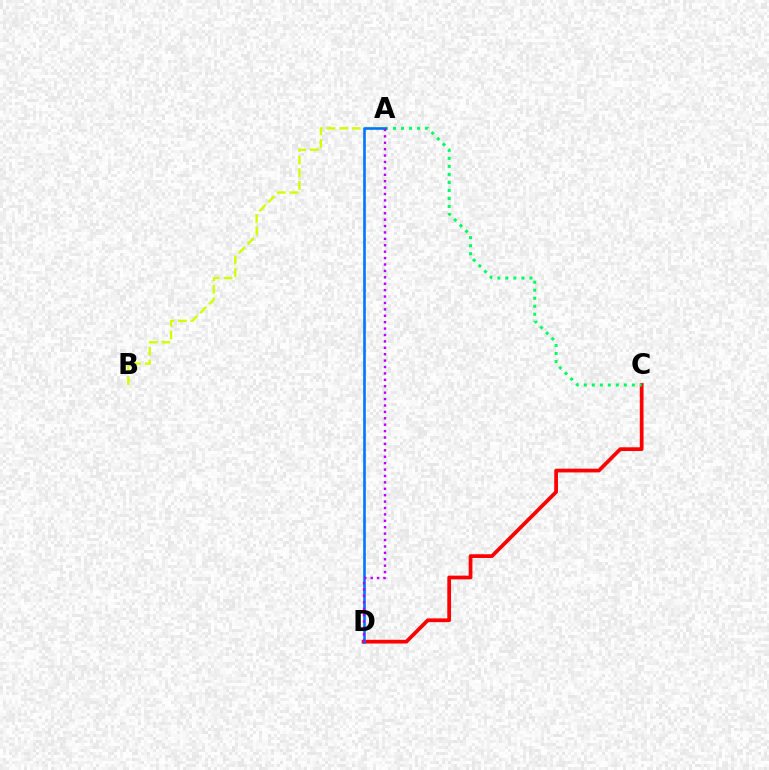{('C', 'D'): [{'color': '#ff0000', 'line_style': 'solid', 'thickness': 2.69}], ('A', 'C'): [{'color': '#00ff5c', 'line_style': 'dotted', 'thickness': 2.18}], ('A', 'B'): [{'color': '#d1ff00', 'line_style': 'dashed', 'thickness': 1.72}], ('A', 'D'): [{'color': '#0074ff', 'line_style': 'solid', 'thickness': 1.87}, {'color': '#b900ff', 'line_style': 'dotted', 'thickness': 1.74}]}